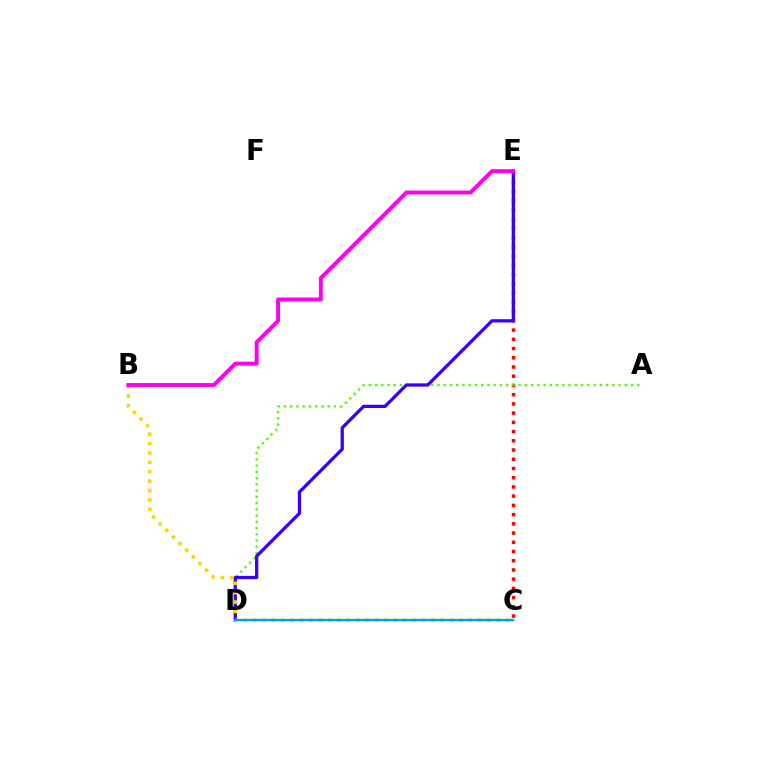{('C', 'D'): [{'color': '#00ff86', 'line_style': 'solid', 'thickness': 1.55}, {'color': '#009eff', 'line_style': 'solid', 'thickness': 1.67}], ('C', 'E'): [{'color': '#ff0000', 'line_style': 'dotted', 'thickness': 2.51}], ('A', 'D'): [{'color': '#4fff00', 'line_style': 'dotted', 'thickness': 1.7}], ('D', 'E'): [{'color': '#3700ff', 'line_style': 'solid', 'thickness': 2.35}], ('B', 'C'): [{'color': '#ffd500', 'line_style': 'dotted', 'thickness': 2.55}], ('B', 'E'): [{'color': '#ff00ed', 'line_style': 'solid', 'thickness': 2.81}]}